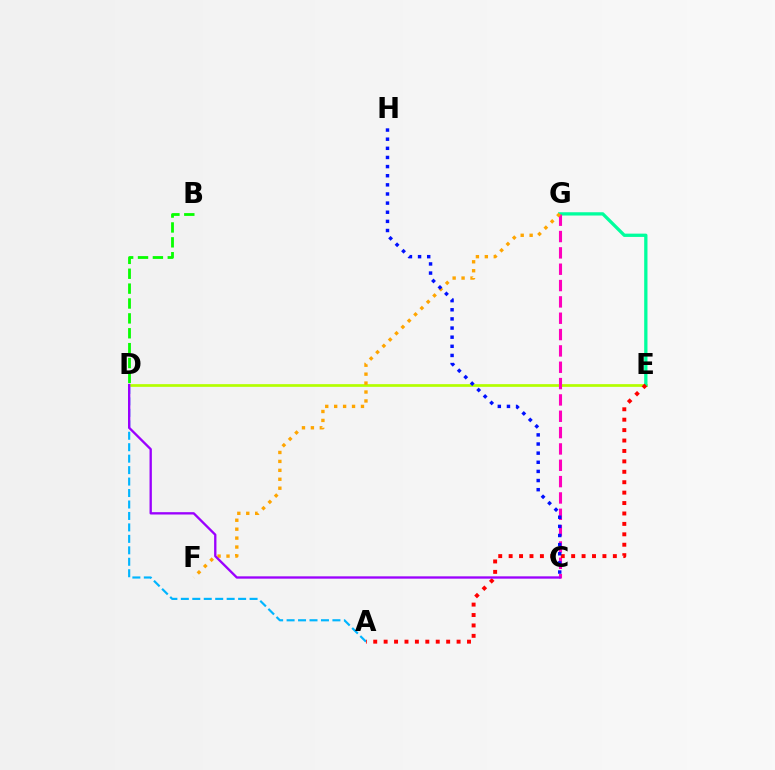{('A', 'D'): [{'color': '#00b5ff', 'line_style': 'dashed', 'thickness': 1.56}], ('B', 'D'): [{'color': '#08ff00', 'line_style': 'dashed', 'thickness': 2.02}], ('D', 'E'): [{'color': '#b3ff00', 'line_style': 'solid', 'thickness': 1.95}], ('E', 'G'): [{'color': '#00ff9d', 'line_style': 'solid', 'thickness': 2.37}], ('C', 'G'): [{'color': '#ff00bd', 'line_style': 'dashed', 'thickness': 2.22}], ('A', 'E'): [{'color': '#ff0000', 'line_style': 'dotted', 'thickness': 2.83}], ('F', 'G'): [{'color': '#ffa500', 'line_style': 'dotted', 'thickness': 2.43}], ('C', 'D'): [{'color': '#9b00ff', 'line_style': 'solid', 'thickness': 1.68}], ('C', 'H'): [{'color': '#0010ff', 'line_style': 'dotted', 'thickness': 2.48}]}